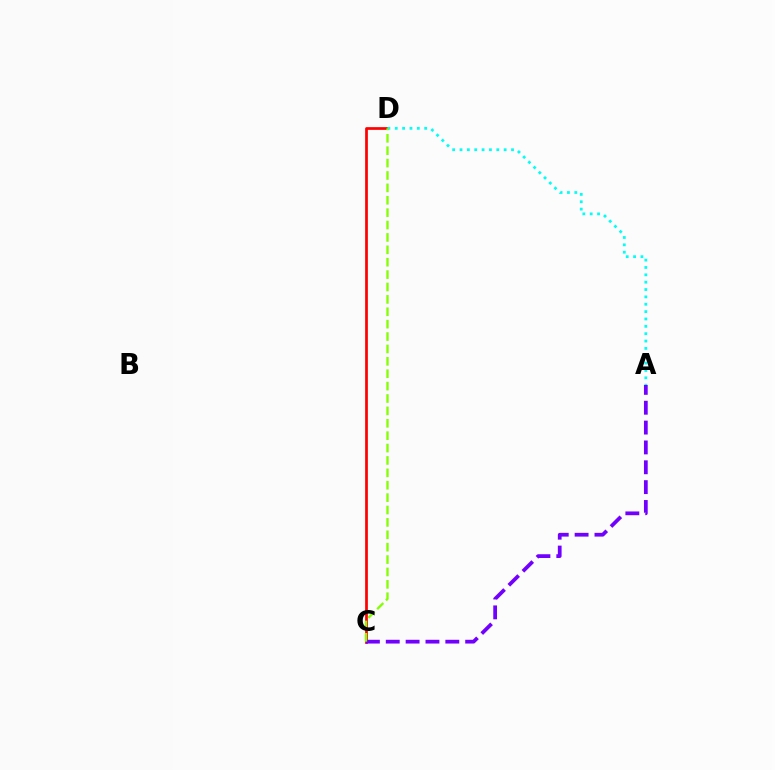{('C', 'D'): [{'color': '#ff0000', 'line_style': 'solid', 'thickness': 1.96}, {'color': '#84ff00', 'line_style': 'dashed', 'thickness': 1.68}], ('A', 'C'): [{'color': '#7200ff', 'line_style': 'dashed', 'thickness': 2.7}], ('A', 'D'): [{'color': '#00fff6', 'line_style': 'dotted', 'thickness': 2.0}]}